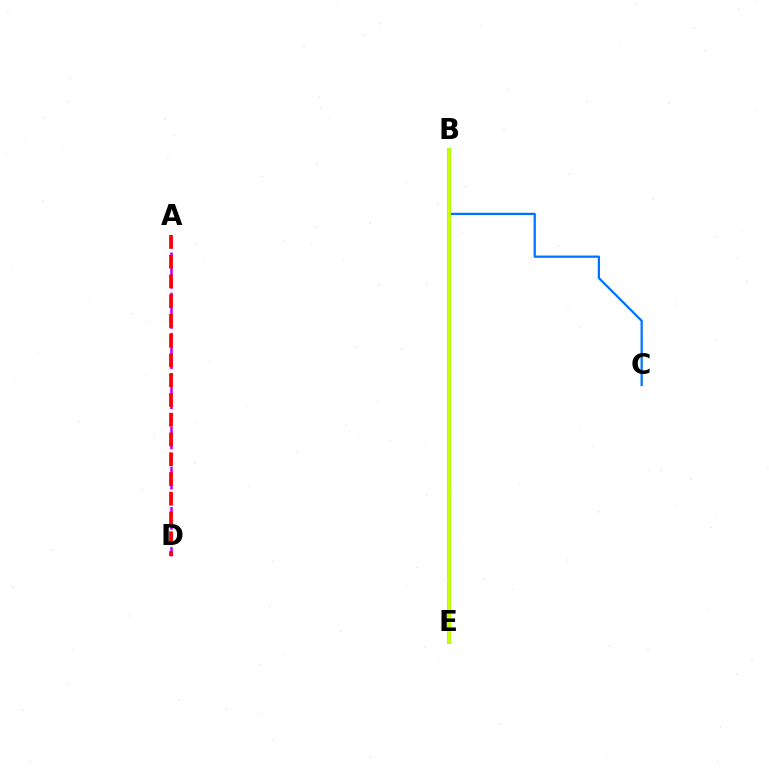{('B', 'C'): [{'color': '#0074ff', 'line_style': 'solid', 'thickness': 1.62}], ('A', 'D'): [{'color': '#b900ff', 'line_style': 'dashed', 'thickness': 1.82}, {'color': '#ff0000', 'line_style': 'dashed', 'thickness': 2.68}], ('B', 'E'): [{'color': '#00ff5c', 'line_style': 'solid', 'thickness': 2.9}, {'color': '#d1ff00', 'line_style': 'solid', 'thickness': 2.63}]}